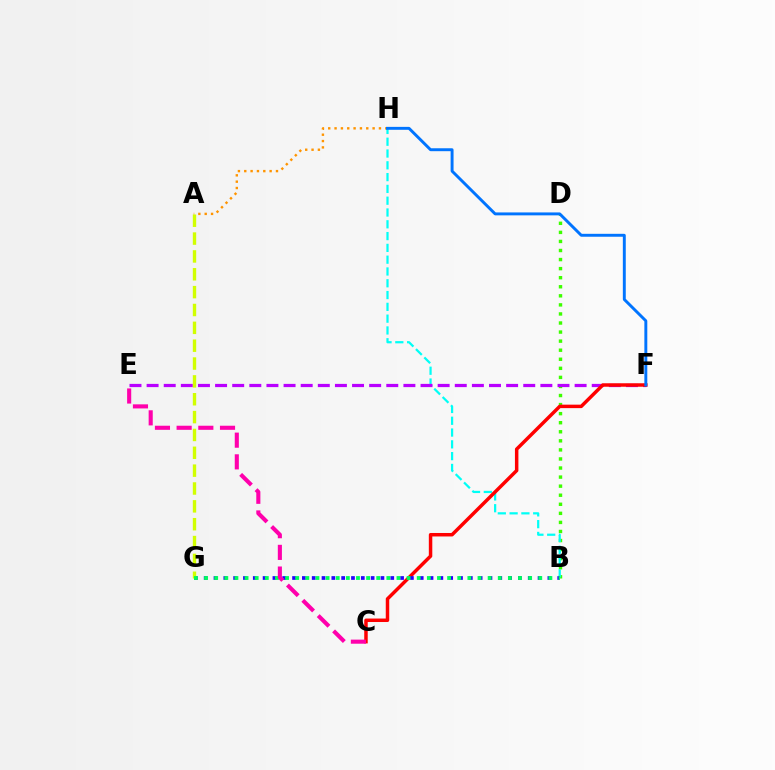{('B', 'D'): [{'color': '#3dff00', 'line_style': 'dotted', 'thickness': 2.46}], ('A', 'H'): [{'color': '#ff9400', 'line_style': 'dotted', 'thickness': 1.72}], ('B', 'H'): [{'color': '#00fff6', 'line_style': 'dashed', 'thickness': 1.6}], ('E', 'F'): [{'color': '#b900ff', 'line_style': 'dashed', 'thickness': 2.33}], ('C', 'F'): [{'color': '#ff0000', 'line_style': 'solid', 'thickness': 2.5}], ('B', 'G'): [{'color': '#2500ff', 'line_style': 'dotted', 'thickness': 2.67}, {'color': '#00ff5c', 'line_style': 'dotted', 'thickness': 2.75}], ('F', 'H'): [{'color': '#0074ff', 'line_style': 'solid', 'thickness': 2.1}], ('A', 'G'): [{'color': '#d1ff00', 'line_style': 'dashed', 'thickness': 2.43}], ('C', 'E'): [{'color': '#ff00ac', 'line_style': 'dashed', 'thickness': 2.95}]}